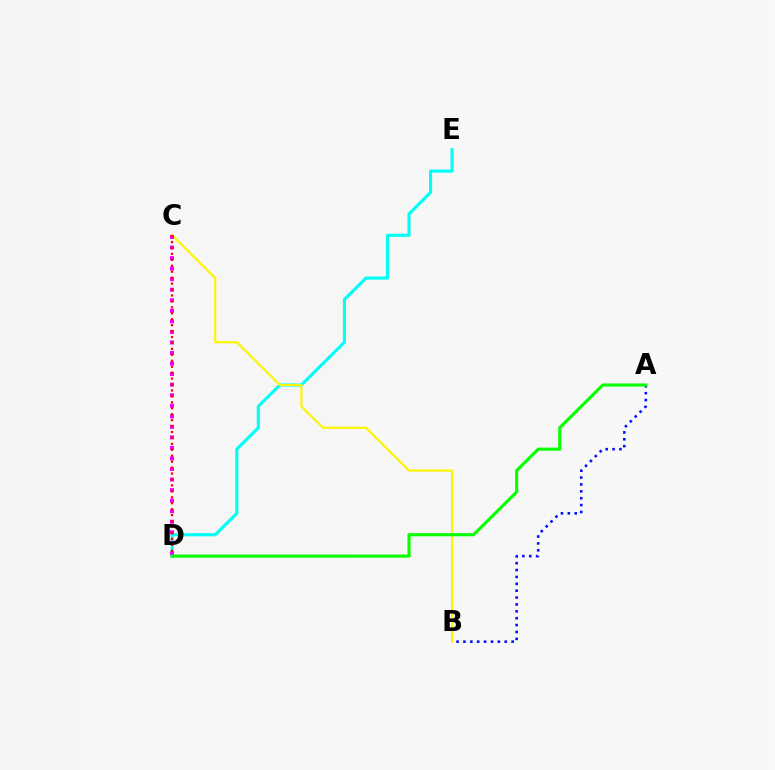{('D', 'E'): [{'color': '#00fff6', 'line_style': 'solid', 'thickness': 2.25}], ('A', 'B'): [{'color': '#0010ff', 'line_style': 'dotted', 'thickness': 1.87}], ('B', 'C'): [{'color': '#fcf500', 'line_style': 'solid', 'thickness': 1.55}], ('C', 'D'): [{'color': '#ee00ff', 'line_style': 'dotted', 'thickness': 2.87}, {'color': '#ff0000', 'line_style': 'dotted', 'thickness': 1.61}], ('A', 'D'): [{'color': '#08ff00', 'line_style': 'solid', 'thickness': 2.24}]}